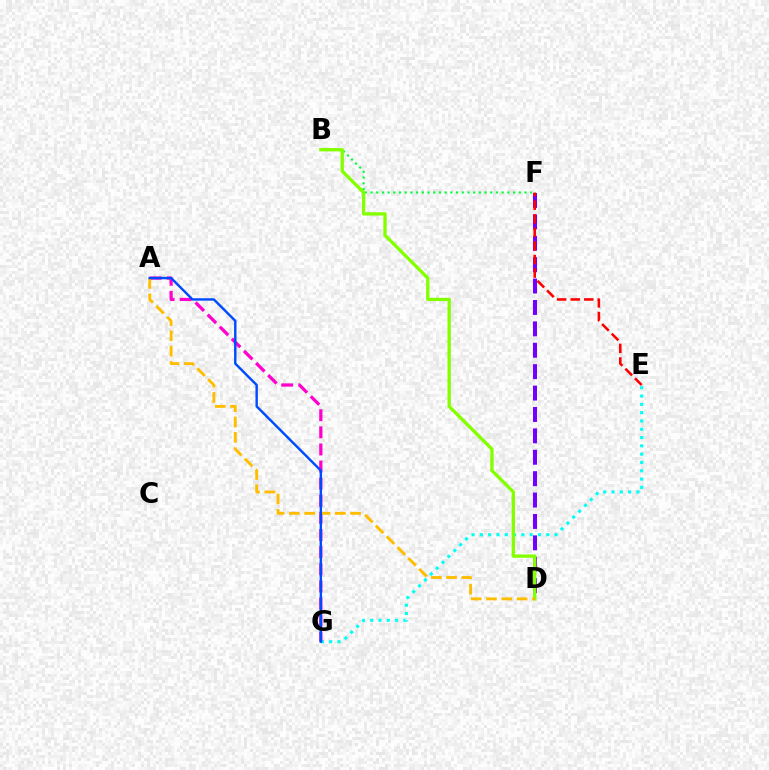{('E', 'G'): [{'color': '#00fff6', 'line_style': 'dotted', 'thickness': 2.26}], ('A', 'G'): [{'color': '#ff00cf', 'line_style': 'dashed', 'thickness': 2.33}, {'color': '#004bff', 'line_style': 'solid', 'thickness': 1.74}], ('D', 'F'): [{'color': '#7200ff', 'line_style': 'dashed', 'thickness': 2.91}], ('B', 'F'): [{'color': '#00ff39', 'line_style': 'dotted', 'thickness': 1.55}], ('B', 'D'): [{'color': '#84ff00', 'line_style': 'solid', 'thickness': 2.4}], ('E', 'F'): [{'color': '#ff0000', 'line_style': 'dashed', 'thickness': 1.84}], ('A', 'D'): [{'color': '#ffbd00', 'line_style': 'dashed', 'thickness': 2.08}]}